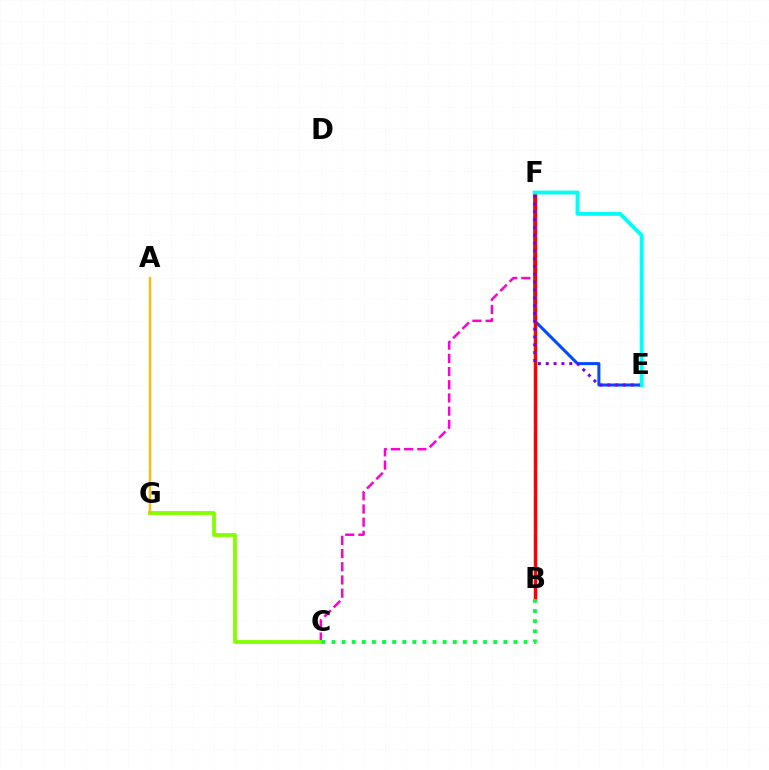{('E', 'F'): [{'color': '#004bff', 'line_style': 'solid', 'thickness': 2.18}, {'color': '#7200ff', 'line_style': 'dotted', 'thickness': 2.13}, {'color': '#00fff6', 'line_style': 'solid', 'thickness': 2.76}], ('C', 'F'): [{'color': '#ff00cf', 'line_style': 'dashed', 'thickness': 1.79}], ('B', 'F'): [{'color': '#ff0000', 'line_style': 'solid', 'thickness': 2.48}], ('C', 'G'): [{'color': '#84ff00', 'line_style': 'solid', 'thickness': 2.75}], ('B', 'C'): [{'color': '#00ff39', 'line_style': 'dotted', 'thickness': 2.75}], ('A', 'G'): [{'color': '#ffbd00', 'line_style': 'solid', 'thickness': 1.73}]}